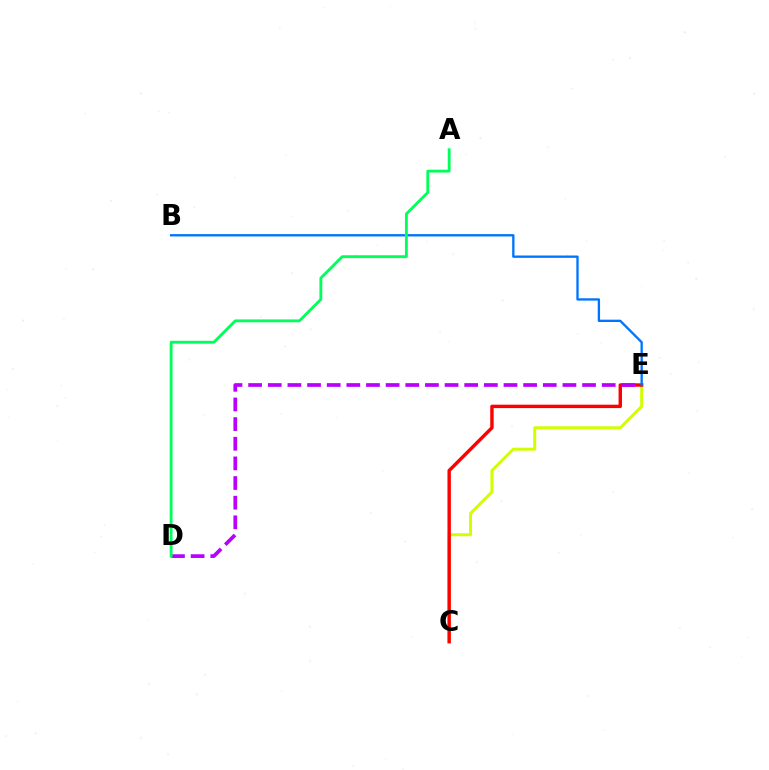{('C', 'E'): [{'color': '#d1ff00', 'line_style': 'solid', 'thickness': 2.15}, {'color': '#ff0000', 'line_style': 'solid', 'thickness': 2.45}], ('B', 'E'): [{'color': '#0074ff', 'line_style': 'solid', 'thickness': 1.68}], ('D', 'E'): [{'color': '#b900ff', 'line_style': 'dashed', 'thickness': 2.67}], ('A', 'D'): [{'color': '#00ff5c', 'line_style': 'solid', 'thickness': 2.05}]}